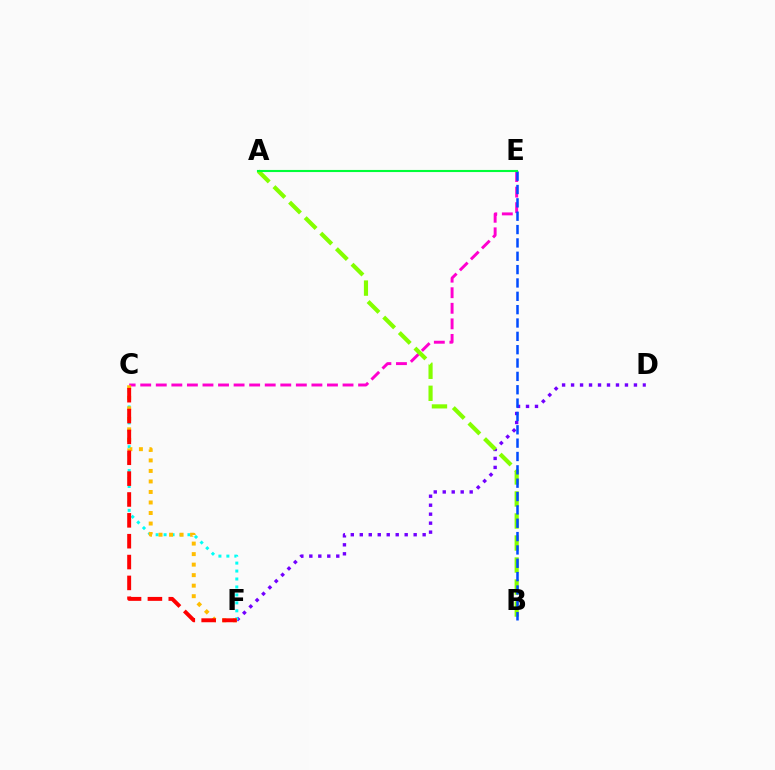{('C', 'E'): [{'color': '#ff00cf', 'line_style': 'dashed', 'thickness': 2.11}], ('D', 'F'): [{'color': '#7200ff', 'line_style': 'dotted', 'thickness': 2.44}], ('A', 'B'): [{'color': '#84ff00', 'line_style': 'dashed', 'thickness': 2.99}], ('B', 'E'): [{'color': '#004bff', 'line_style': 'dashed', 'thickness': 1.81}], ('C', 'F'): [{'color': '#00fff6', 'line_style': 'dotted', 'thickness': 2.16}, {'color': '#ffbd00', 'line_style': 'dotted', 'thickness': 2.86}, {'color': '#ff0000', 'line_style': 'dashed', 'thickness': 2.83}], ('A', 'E'): [{'color': '#00ff39', 'line_style': 'solid', 'thickness': 1.52}]}